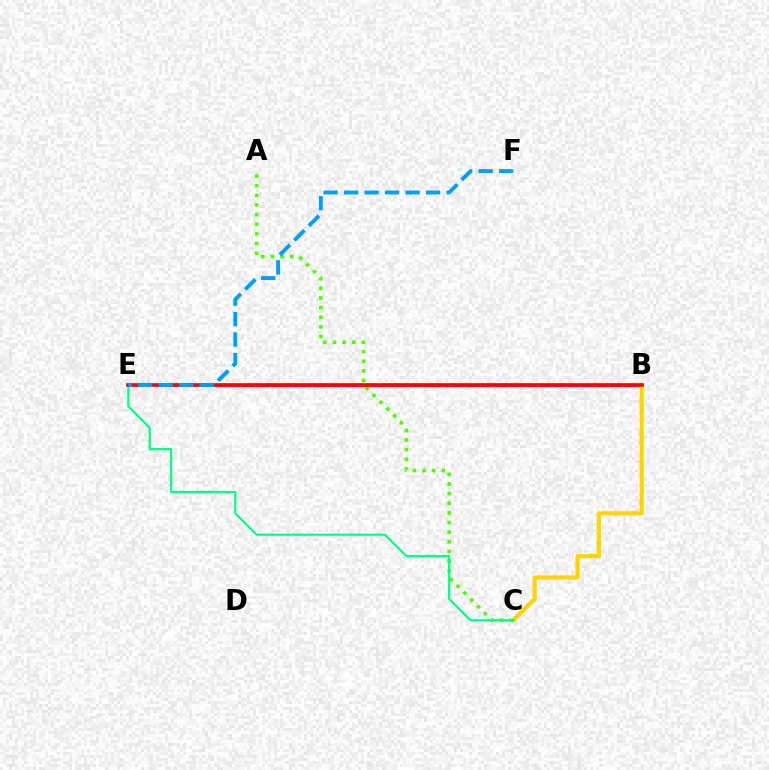{('B', 'E'): [{'color': '#3700ff', 'line_style': 'dotted', 'thickness': 1.96}, {'color': '#ff00ed', 'line_style': 'dashed', 'thickness': 1.93}, {'color': '#ff0000', 'line_style': 'solid', 'thickness': 2.63}], ('B', 'C'): [{'color': '#ffd500', 'line_style': 'solid', 'thickness': 2.97}], ('A', 'C'): [{'color': '#4fff00', 'line_style': 'dotted', 'thickness': 2.62}], ('C', 'E'): [{'color': '#00ff86', 'line_style': 'solid', 'thickness': 1.56}], ('E', 'F'): [{'color': '#009eff', 'line_style': 'dashed', 'thickness': 2.78}]}